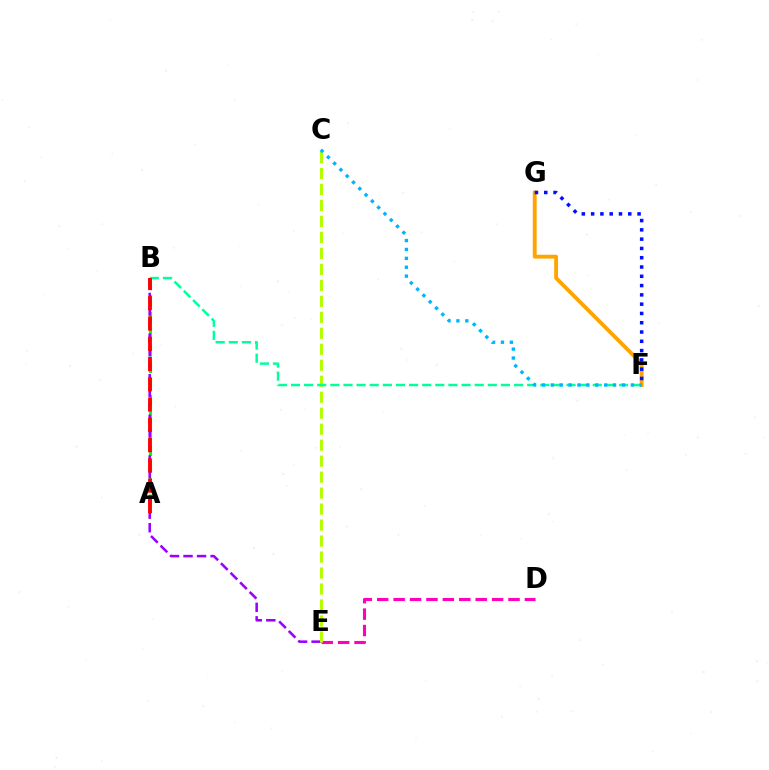{('A', 'B'): [{'color': '#08ff00', 'line_style': 'dashed', 'thickness': 2.26}, {'color': '#ff0000', 'line_style': 'dashed', 'thickness': 2.75}], ('B', 'E'): [{'color': '#9b00ff', 'line_style': 'dashed', 'thickness': 1.84}], ('D', 'E'): [{'color': '#ff00bd', 'line_style': 'dashed', 'thickness': 2.23}], ('C', 'E'): [{'color': '#b3ff00', 'line_style': 'dashed', 'thickness': 2.17}], ('F', 'G'): [{'color': '#ffa500', 'line_style': 'solid', 'thickness': 2.79}, {'color': '#0010ff', 'line_style': 'dotted', 'thickness': 2.52}], ('B', 'F'): [{'color': '#00ff9d', 'line_style': 'dashed', 'thickness': 1.78}], ('C', 'F'): [{'color': '#00b5ff', 'line_style': 'dotted', 'thickness': 2.42}]}